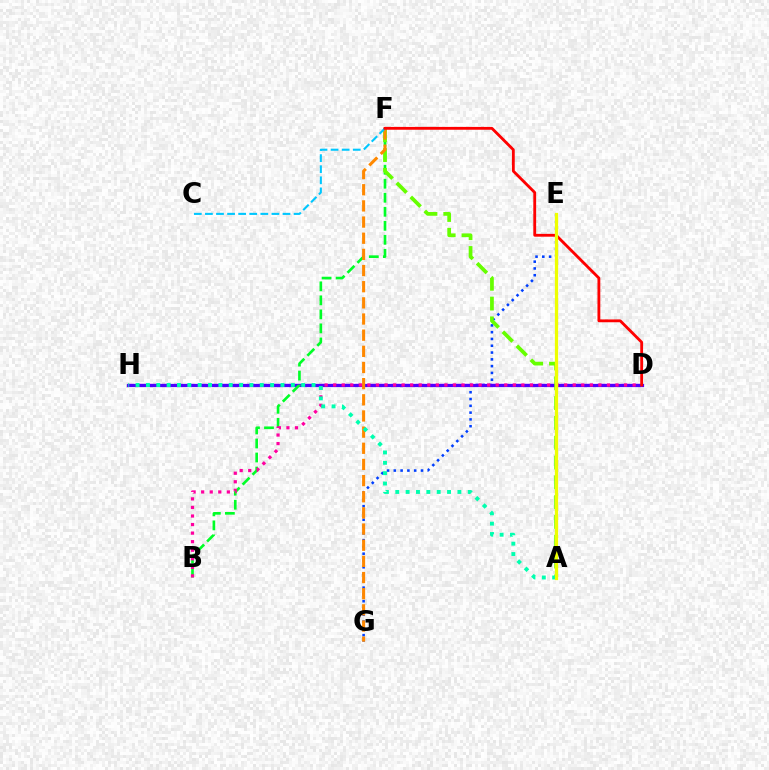{('D', 'H'): [{'color': '#d600ff', 'line_style': 'dashed', 'thickness': 1.64}, {'color': '#4f00ff', 'line_style': 'solid', 'thickness': 2.31}], ('E', 'G'): [{'color': '#003fff', 'line_style': 'dotted', 'thickness': 1.84}], ('B', 'F'): [{'color': '#00ff27', 'line_style': 'dashed', 'thickness': 1.9}], ('A', 'F'): [{'color': '#66ff00', 'line_style': 'dashed', 'thickness': 2.69}], ('B', 'D'): [{'color': '#ff00a0', 'line_style': 'dotted', 'thickness': 2.32}], ('F', 'G'): [{'color': '#ff8800', 'line_style': 'dashed', 'thickness': 2.2}], ('A', 'H'): [{'color': '#00ffaf', 'line_style': 'dotted', 'thickness': 2.81}], ('C', 'F'): [{'color': '#00c7ff', 'line_style': 'dashed', 'thickness': 1.51}], ('D', 'F'): [{'color': '#ff0000', 'line_style': 'solid', 'thickness': 2.04}], ('A', 'E'): [{'color': '#eeff00', 'line_style': 'solid', 'thickness': 2.34}]}